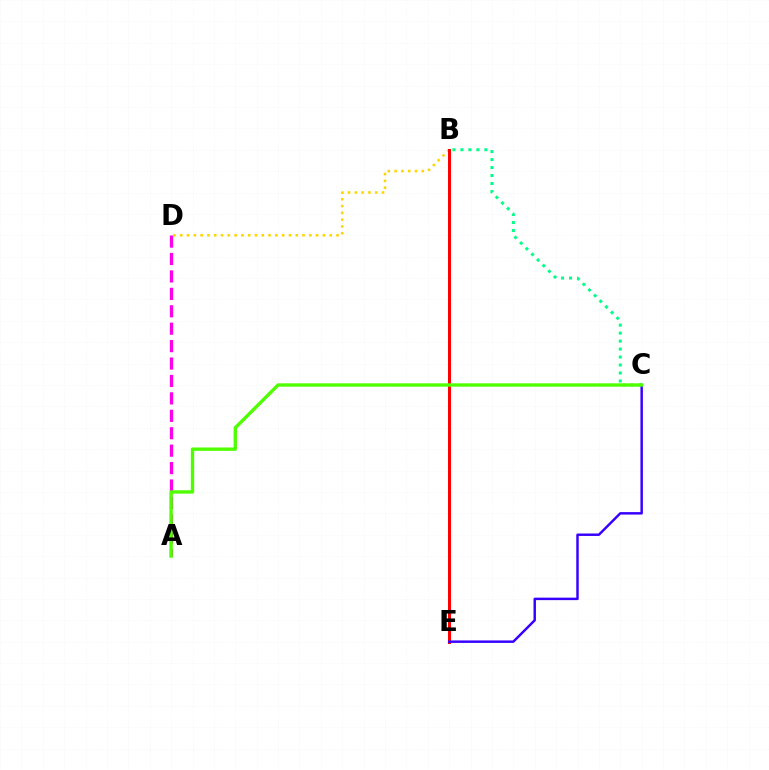{('B', 'E'): [{'color': '#009eff', 'line_style': 'solid', 'thickness': 2.01}, {'color': '#ff0000', 'line_style': 'solid', 'thickness': 2.18}], ('B', 'C'): [{'color': '#00ff86', 'line_style': 'dotted', 'thickness': 2.17}], ('B', 'D'): [{'color': '#ffd500', 'line_style': 'dotted', 'thickness': 1.85}], ('A', 'D'): [{'color': '#ff00ed', 'line_style': 'dashed', 'thickness': 2.37}], ('C', 'E'): [{'color': '#3700ff', 'line_style': 'solid', 'thickness': 1.77}], ('A', 'C'): [{'color': '#4fff00', 'line_style': 'solid', 'thickness': 2.42}]}